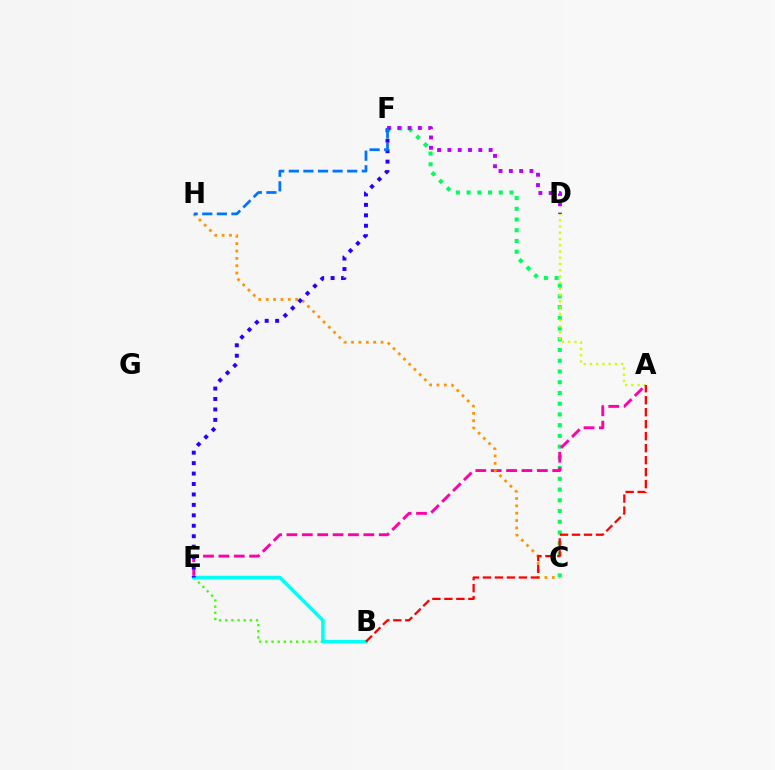{('C', 'F'): [{'color': '#00ff5c', 'line_style': 'dotted', 'thickness': 2.92}], ('B', 'E'): [{'color': '#3dff00', 'line_style': 'dotted', 'thickness': 1.67}, {'color': '#00fff6', 'line_style': 'solid', 'thickness': 2.53}], ('A', 'E'): [{'color': '#ff00ac', 'line_style': 'dashed', 'thickness': 2.09}], ('D', 'F'): [{'color': '#b900ff', 'line_style': 'dotted', 'thickness': 2.8}], ('C', 'H'): [{'color': '#ff9400', 'line_style': 'dotted', 'thickness': 2.0}], ('E', 'F'): [{'color': '#2500ff', 'line_style': 'dotted', 'thickness': 2.84}], ('A', 'D'): [{'color': '#d1ff00', 'line_style': 'dotted', 'thickness': 1.7}], ('A', 'B'): [{'color': '#ff0000', 'line_style': 'dashed', 'thickness': 1.63}], ('F', 'H'): [{'color': '#0074ff', 'line_style': 'dashed', 'thickness': 1.98}]}